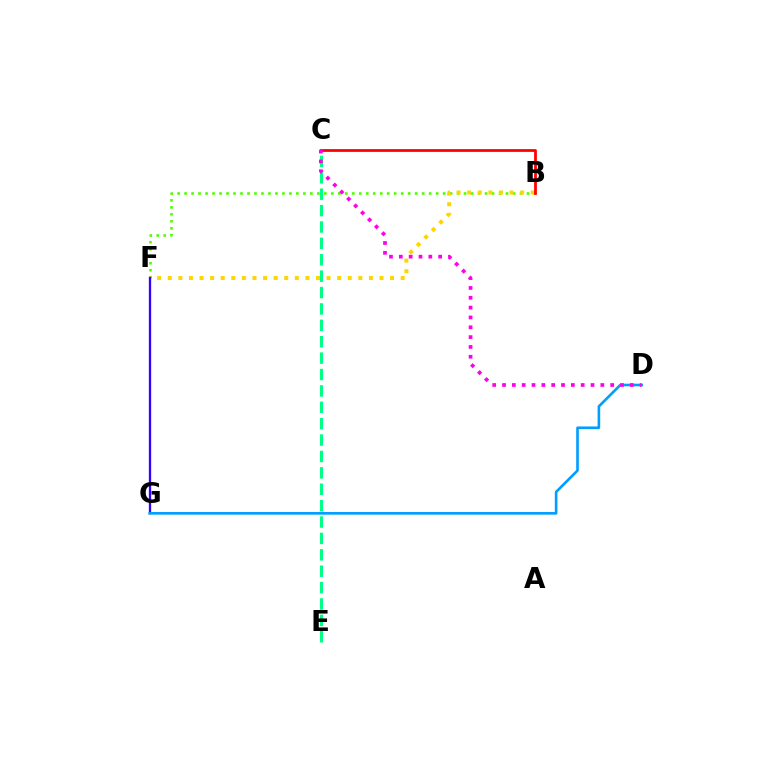{('B', 'F'): [{'color': '#4fff00', 'line_style': 'dotted', 'thickness': 1.9}, {'color': '#ffd500', 'line_style': 'dotted', 'thickness': 2.88}], ('F', 'G'): [{'color': '#3700ff', 'line_style': 'solid', 'thickness': 1.66}], ('C', 'E'): [{'color': '#00ff86', 'line_style': 'dashed', 'thickness': 2.23}], ('D', 'G'): [{'color': '#009eff', 'line_style': 'solid', 'thickness': 1.89}], ('B', 'C'): [{'color': '#ff0000', 'line_style': 'solid', 'thickness': 1.99}], ('C', 'D'): [{'color': '#ff00ed', 'line_style': 'dotted', 'thickness': 2.67}]}